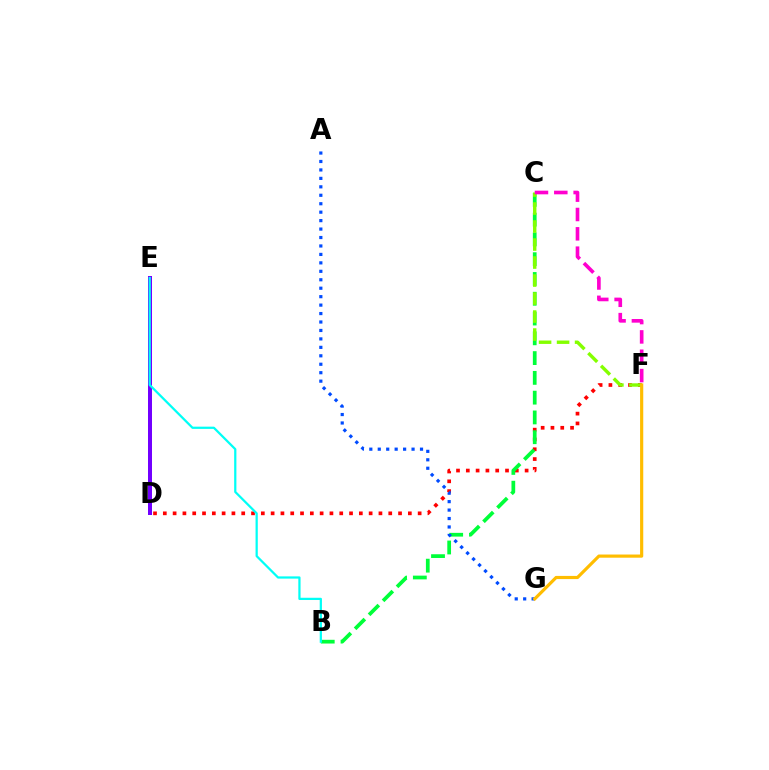{('D', 'E'): [{'color': '#7200ff', 'line_style': 'solid', 'thickness': 2.88}], ('D', 'F'): [{'color': '#ff0000', 'line_style': 'dotted', 'thickness': 2.66}], ('B', 'C'): [{'color': '#00ff39', 'line_style': 'dashed', 'thickness': 2.69}], ('A', 'G'): [{'color': '#004bff', 'line_style': 'dotted', 'thickness': 2.3}], ('C', 'F'): [{'color': '#84ff00', 'line_style': 'dashed', 'thickness': 2.45}, {'color': '#ff00cf', 'line_style': 'dashed', 'thickness': 2.63}], ('B', 'E'): [{'color': '#00fff6', 'line_style': 'solid', 'thickness': 1.61}], ('F', 'G'): [{'color': '#ffbd00', 'line_style': 'solid', 'thickness': 2.28}]}